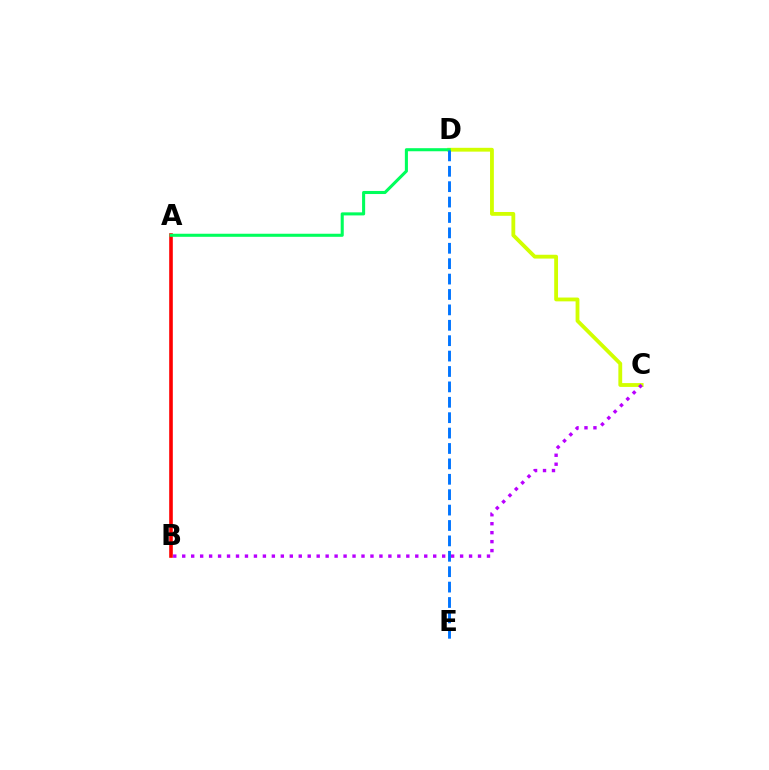{('A', 'B'): [{'color': '#ff0000', 'line_style': 'solid', 'thickness': 2.6}], ('C', 'D'): [{'color': '#d1ff00', 'line_style': 'solid', 'thickness': 2.75}], ('A', 'D'): [{'color': '#00ff5c', 'line_style': 'solid', 'thickness': 2.21}], ('B', 'C'): [{'color': '#b900ff', 'line_style': 'dotted', 'thickness': 2.44}], ('D', 'E'): [{'color': '#0074ff', 'line_style': 'dashed', 'thickness': 2.09}]}